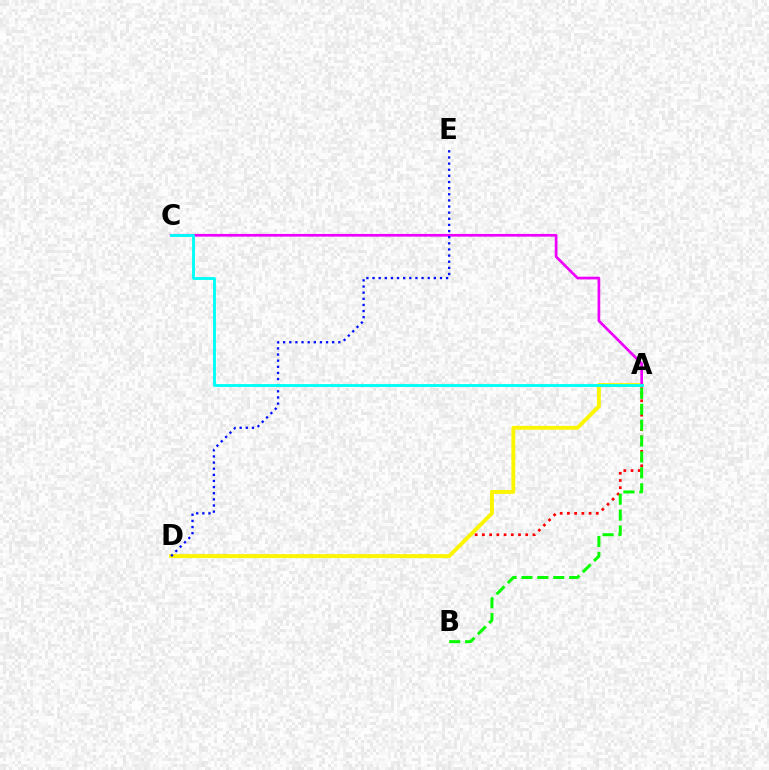{('A', 'D'): [{'color': '#ff0000', 'line_style': 'dotted', 'thickness': 1.96}, {'color': '#fcf500', 'line_style': 'solid', 'thickness': 2.77}], ('A', 'B'): [{'color': '#08ff00', 'line_style': 'dashed', 'thickness': 2.16}], ('A', 'C'): [{'color': '#ee00ff', 'line_style': 'solid', 'thickness': 1.93}, {'color': '#00fff6', 'line_style': 'solid', 'thickness': 2.06}], ('D', 'E'): [{'color': '#0010ff', 'line_style': 'dotted', 'thickness': 1.67}]}